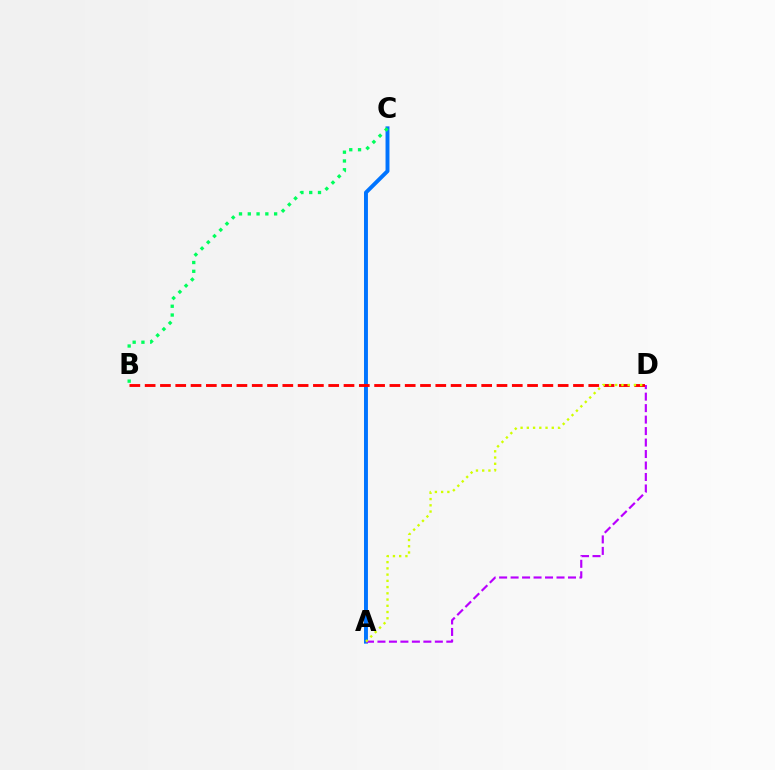{('A', 'C'): [{'color': '#0074ff', 'line_style': 'solid', 'thickness': 2.82}], ('A', 'D'): [{'color': '#b900ff', 'line_style': 'dashed', 'thickness': 1.56}, {'color': '#d1ff00', 'line_style': 'dotted', 'thickness': 1.69}], ('B', 'D'): [{'color': '#ff0000', 'line_style': 'dashed', 'thickness': 2.08}], ('B', 'C'): [{'color': '#00ff5c', 'line_style': 'dotted', 'thickness': 2.39}]}